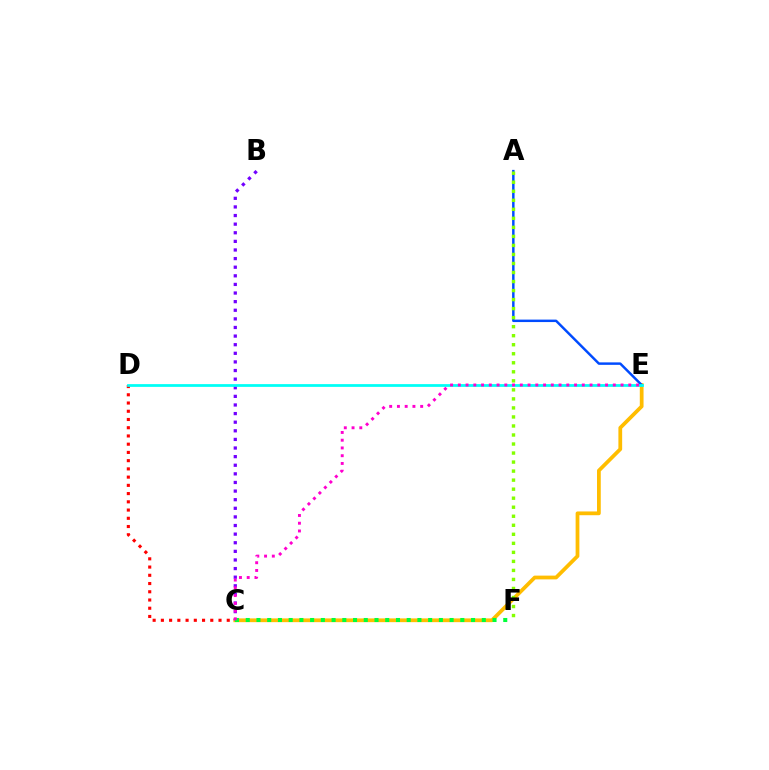{('C', 'E'): [{'color': '#ffbd00', 'line_style': 'solid', 'thickness': 2.71}, {'color': '#ff00cf', 'line_style': 'dotted', 'thickness': 2.11}], ('A', 'E'): [{'color': '#004bff', 'line_style': 'solid', 'thickness': 1.78}], ('B', 'C'): [{'color': '#7200ff', 'line_style': 'dotted', 'thickness': 2.34}], ('C', 'D'): [{'color': '#ff0000', 'line_style': 'dotted', 'thickness': 2.24}], ('D', 'E'): [{'color': '#00fff6', 'line_style': 'solid', 'thickness': 1.98}], ('C', 'F'): [{'color': '#00ff39', 'line_style': 'dotted', 'thickness': 2.92}], ('A', 'F'): [{'color': '#84ff00', 'line_style': 'dotted', 'thickness': 2.45}]}